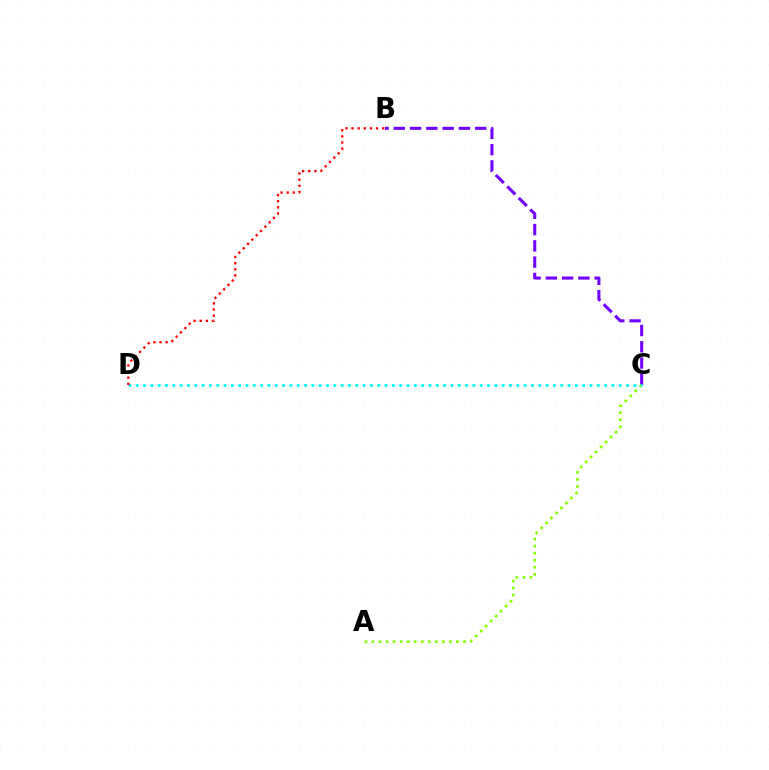{('B', 'C'): [{'color': '#7200ff', 'line_style': 'dashed', 'thickness': 2.21}], ('A', 'C'): [{'color': '#84ff00', 'line_style': 'dotted', 'thickness': 1.91}], ('C', 'D'): [{'color': '#00fff6', 'line_style': 'dotted', 'thickness': 1.99}], ('B', 'D'): [{'color': '#ff0000', 'line_style': 'dotted', 'thickness': 1.67}]}